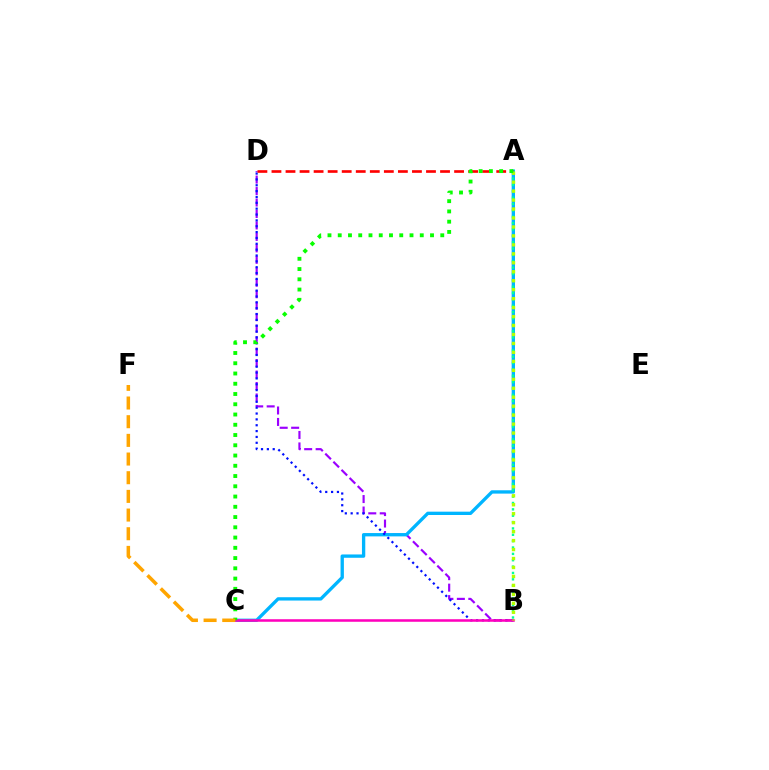{('B', 'D'): [{'color': '#9b00ff', 'line_style': 'dashed', 'thickness': 1.56}, {'color': '#0010ff', 'line_style': 'dotted', 'thickness': 1.59}], ('A', 'C'): [{'color': '#00b5ff', 'line_style': 'solid', 'thickness': 2.39}, {'color': '#08ff00', 'line_style': 'dotted', 'thickness': 2.79}], ('B', 'C'): [{'color': '#ff00bd', 'line_style': 'solid', 'thickness': 1.83}], ('A', 'B'): [{'color': '#00ff9d', 'line_style': 'dotted', 'thickness': 1.73}, {'color': '#b3ff00', 'line_style': 'dotted', 'thickness': 2.43}], ('A', 'D'): [{'color': '#ff0000', 'line_style': 'dashed', 'thickness': 1.91}], ('C', 'F'): [{'color': '#ffa500', 'line_style': 'dashed', 'thickness': 2.54}]}